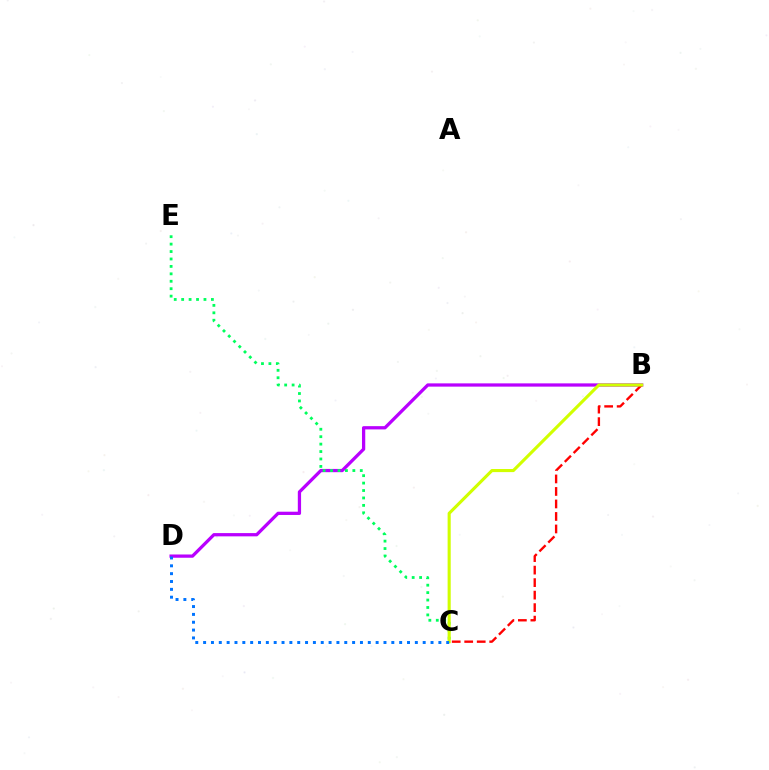{('B', 'D'): [{'color': '#b900ff', 'line_style': 'solid', 'thickness': 2.35}], ('C', 'E'): [{'color': '#00ff5c', 'line_style': 'dotted', 'thickness': 2.02}], ('B', 'C'): [{'color': '#ff0000', 'line_style': 'dashed', 'thickness': 1.7}, {'color': '#d1ff00', 'line_style': 'solid', 'thickness': 2.24}], ('C', 'D'): [{'color': '#0074ff', 'line_style': 'dotted', 'thickness': 2.13}]}